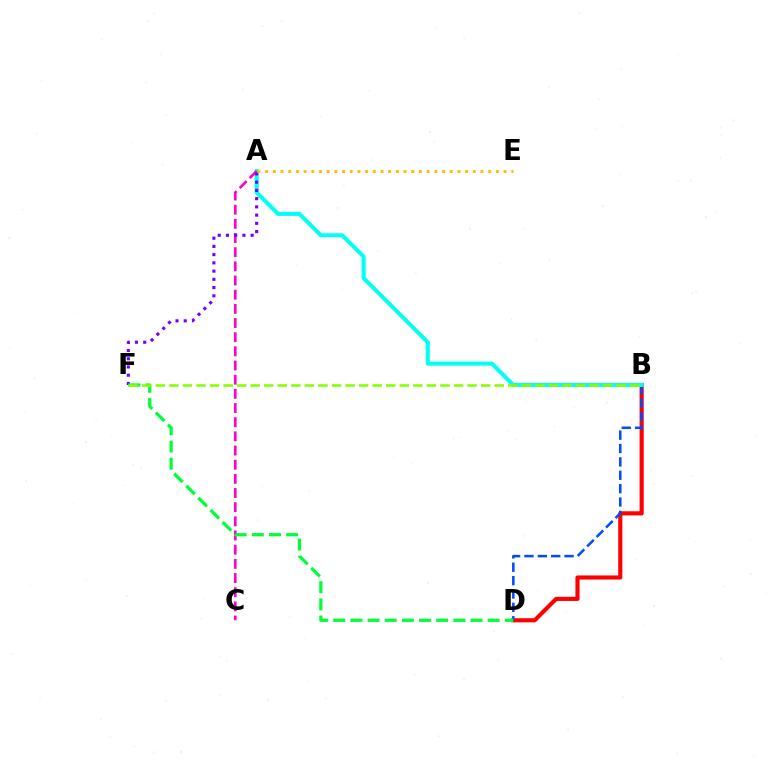{('B', 'D'): [{'color': '#ff0000', 'line_style': 'solid', 'thickness': 2.97}, {'color': '#004bff', 'line_style': 'dashed', 'thickness': 1.82}], ('A', 'B'): [{'color': '#00fff6', 'line_style': 'solid', 'thickness': 2.91}], ('A', 'C'): [{'color': '#ff00cf', 'line_style': 'dashed', 'thickness': 1.92}], ('A', 'F'): [{'color': '#7200ff', 'line_style': 'dotted', 'thickness': 2.24}], ('D', 'F'): [{'color': '#00ff39', 'line_style': 'dashed', 'thickness': 2.33}], ('B', 'F'): [{'color': '#84ff00', 'line_style': 'dashed', 'thickness': 1.84}], ('A', 'E'): [{'color': '#ffbd00', 'line_style': 'dotted', 'thickness': 2.09}]}